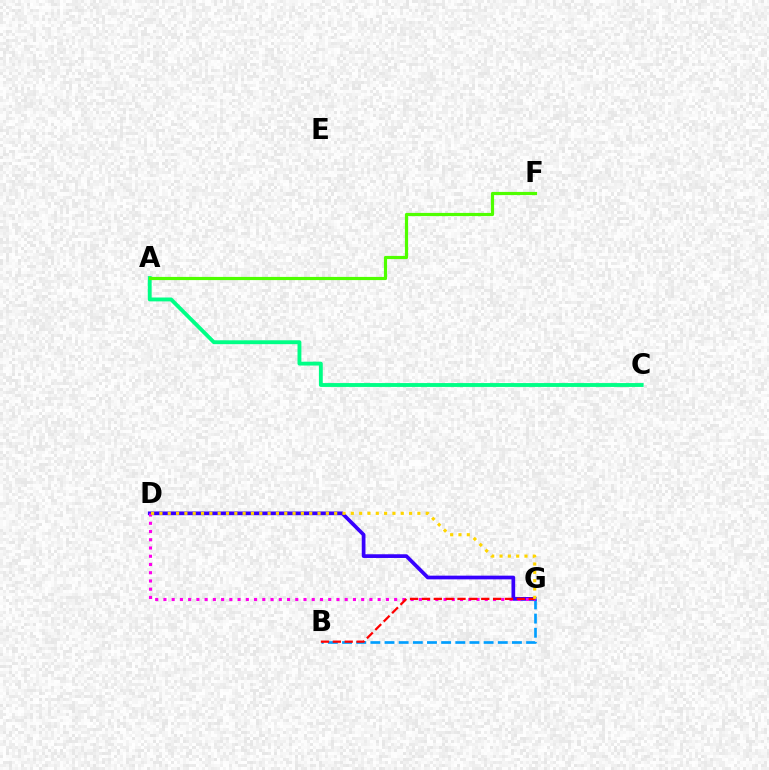{('A', 'C'): [{'color': '#00ff86', 'line_style': 'solid', 'thickness': 2.78}], ('B', 'G'): [{'color': '#009eff', 'line_style': 'dashed', 'thickness': 1.92}, {'color': '#ff0000', 'line_style': 'dashed', 'thickness': 1.61}], ('A', 'F'): [{'color': '#4fff00', 'line_style': 'solid', 'thickness': 2.29}], ('D', 'G'): [{'color': '#3700ff', 'line_style': 'solid', 'thickness': 2.67}, {'color': '#ff00ed', 'line_style': 'dotted', 'thickness': 2.24}, {'color': '#ffd500', 'line_style': 'dotted', 'thickness': 2.26}]}